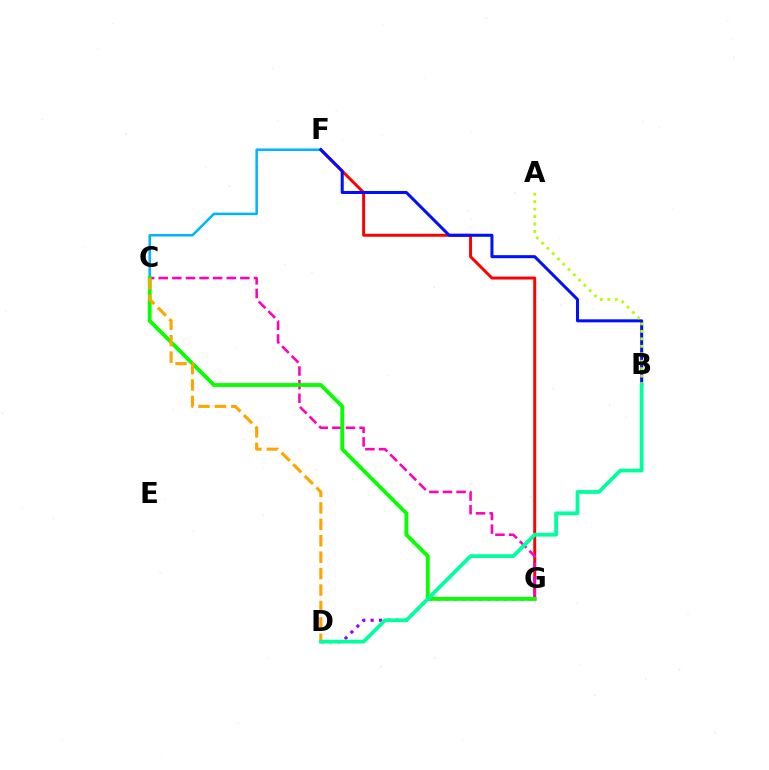{('F', 'G'): [{'color': '#ff0000', 'line_style': 'solid', 'thickness': 2.12}], ('C', 'F'): [{'color': '#00b5ff', 'line_style': 'solid', 'thickness': 1.81}], ('C', 'G'): [{'color': '#ff00bd', 'line_style': 'dashed', 'thickness': 1.85}, {'color': '#08ff00', 'line_style': 'solid', 'thickness': 2.76}], ('B', 'F'): [{'color': '#0010ff', 'line_style': 'solid', 'thickness': 2.18}], ('D', 'G'): [{'color': '#9b00ff', 'line_style': 'dotted', 'thickness': 2.27}], ('A', 'B'): [{'color': '#b3ff00', 'line_style': 'dotted', 'thickness': 2.03}], ('C', 'D'): [{'color': '#ffa500', 'line_style': 'dashed', 'thickness': 2.23}], ('B', 'D'): [{'color': '#00ff9d', 'line_style': 'solid', 'thickness': 2.71}]}